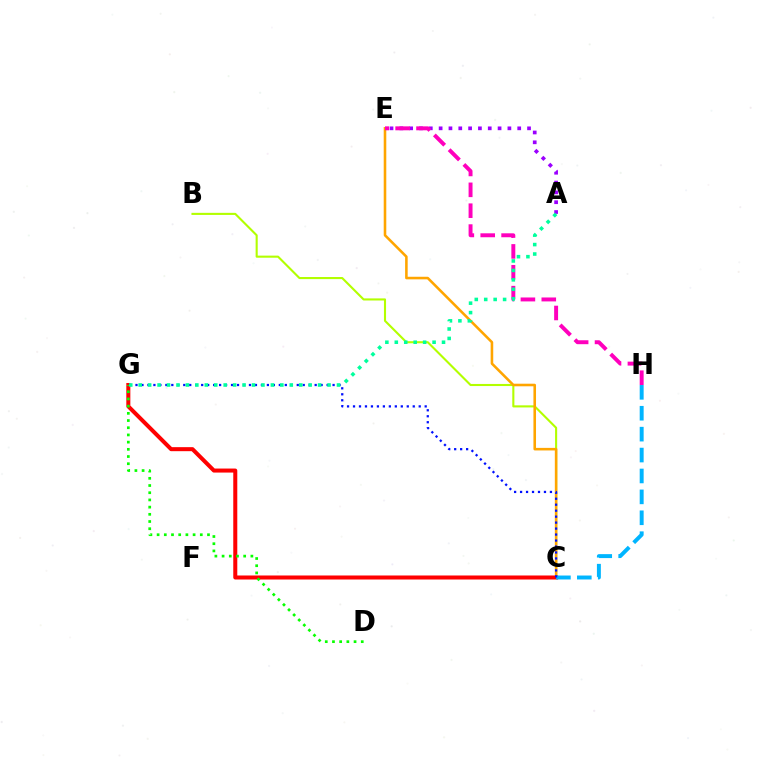{('B', 'C'): [{'color': '#b3ff00', 'line_style': 'solid', 'thickness': 1.51}], ('C', 'E'): [{'color': '#ffa500', 'line_style': 'solid', 'thickness': 1.86}], ('C', 'G'): [{'color': '#ff0000', 'line_style': 'solid', 'thickness': 2.9}, {'color': '#0010ff', 'line_style': 'dotted', 'thickness': 1.62}], ('D', 'G'): [{'color': '#08ff00', 'line_style': 'dotted', 'thickness': 1.96}], ('A', 'E'): [{'color': '#9b00ff', 'line_style': 'dotted', 'thickness': 2.67}], ('E', 'H'): [{'color': '#ff00bd', 'line_style': 'dashed', 'thickness': 2.84}], ('C', 'H'): [{'color': '#00b5ff', 'line_style': 'dashed', 'thickness': 2.84}], ('A', 'G'): [{'color': '#00ff9d', 'line_style': 'dotted', 'thickness': 2.57}]}